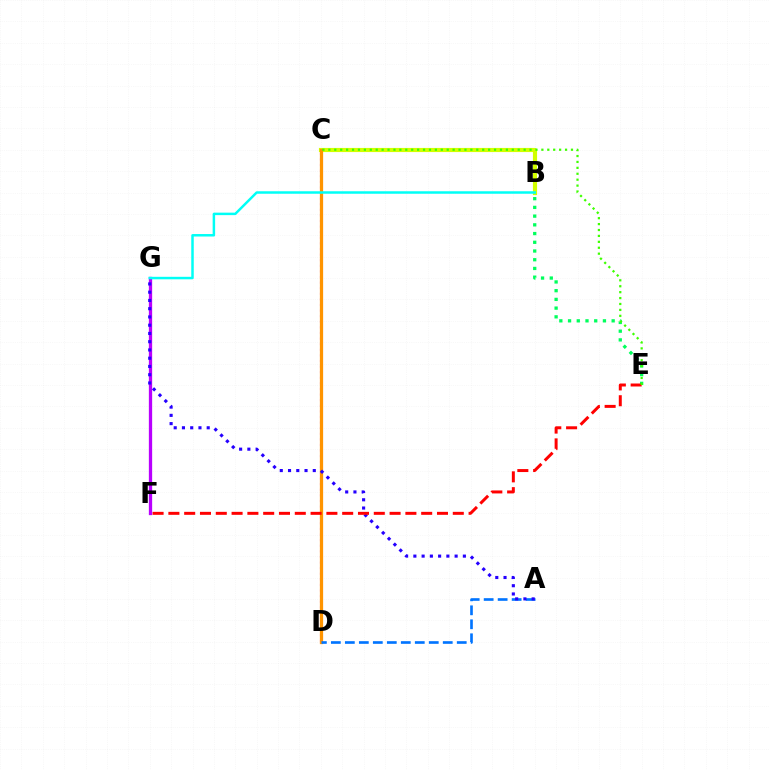{('C', 'D'): [{'color': '#ff00ac', 'line_style': 'dotted', 'thickness': 1.52}, {'color': '#ff9400', 'line_style': 'solid', 'thickness': 2.34}], ('B', 'C'): [{'color': '#d1ff00', 'line_style': 'solid', 'thickness': 2.99}], ('B', 'E'): [{'color': '#00ff5c', 'line_style': 'dotted', 'thickness': 2.37}], ('A', 'D'): [{'color': '#0074ff', 'line_style': 'dashed', 'thickness': 1.9}], ('F', 'G'): [{'color': '#b900ff', 'line_style': 'solid', 'thickness': 2.37}], ('A', 'G'): [{'color': '#2500ff', 'line_style': 'dotted', 'thickness': 2.24}], ('E', 'F'): [{'color': '#ff0000', 'line_style': 'dashed', 'thickness': 2.15}], ('B', 'G'): [{'color': '#00fff6', 'line_style': 'solid', 'thickness': 1.79}], ('C', 'E'): [{'color': '#3dff00', 'line_style': 'dotted', 'thickness': 1.61}]}